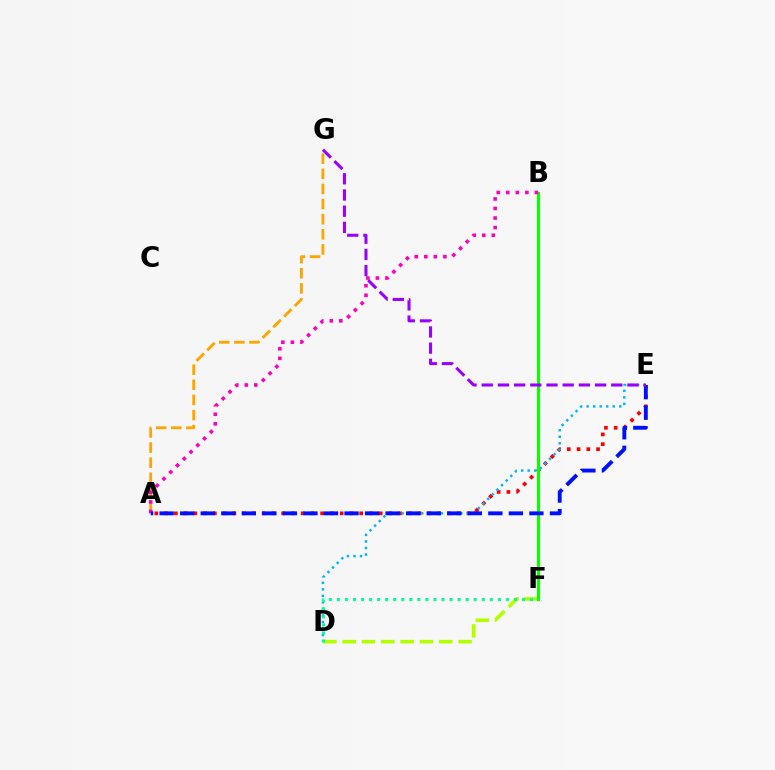{('A', 'E'): [{'color': '#ff0000', 'line_style': 'dotted', 'thickness': 2.65}, {'color': '#0010ff', 'line_style': 'dashed', 'thickness': 2.79}], ('A', 'G'): [{'color': '#ffa500', 'line_style': 'dashed', 'thickness': 2.05}], ('D', 'E'): [{'color': '#00b5ff', 'line_style': 'dotted', 'thickness': 1.77}], ('D', 'F'): [{'color': '#b3ff00', 'line_style': 'dashed', 'thickness': 2.62}, {'color': '#00ff9d', 'line_style': 'dotted', 'thickness': 2.19}], ('B', 'F'): [{'color': '#08ff00', 'line_style': 'solid', 'thickness': 2.17}], ('A', 'B'): [{'color': '#ff00bd', 'line_style': 'dotted', 'thickness': 2.59}], ('E', 'G'): [{'color': '#9b00ff', 'line_style': 'dashed', 'thickness': 2.2}]}